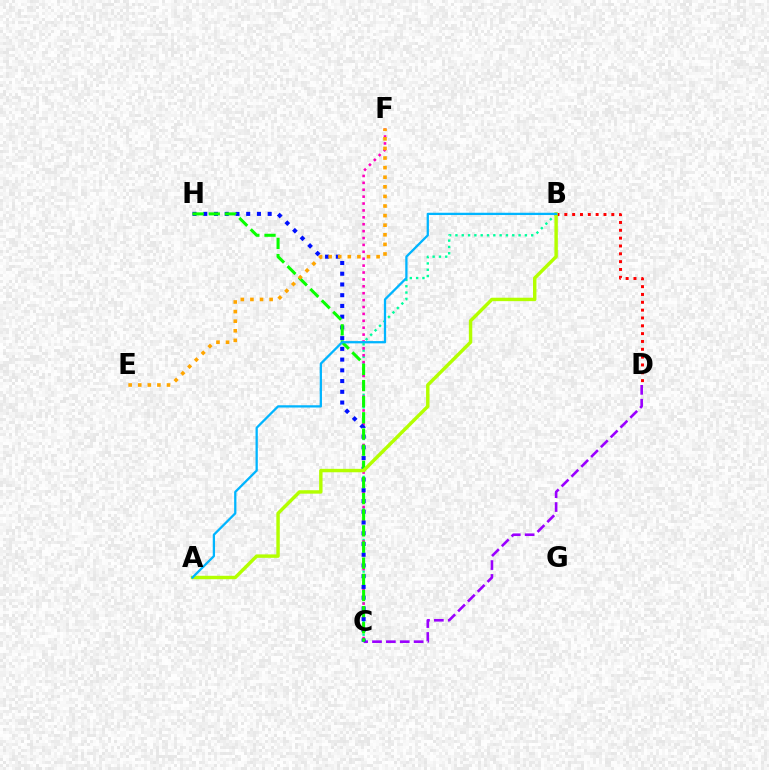{('C', 'D'): [{'color': '#9b00ff', 'line_style': 'dashed', 'thickness': 1.88}], ('B', 'C'): [{'color': '#00ff9d', 'line_style': 'dotted', 'thickness': 1.72}], ('C', 'F'): [{'color': '#ff00bd', 'line_style': 'dotted', 'thickness': 1.87}], ('C', 'H'): [{'color': '#0010ff', 'line_style': 'dotted', 'thickness': 2.92}, {'color': '#08ff00', 'line_style': 'dashed', 'thickness': 2.19}], ('B', 'D'): [{'color': '#ff0000', 'line_style': 'dotted', 'thickness': 2.13}], ('E', 'F'): [{'color': '#ffa500', 'line_style': 'dotted', 'thickness': 2.61}], ('A', 'B'): [{'color': '#b3ff00', 'line_style': 'solid', 'thickness': 2.47}, {'color': '#00b5ff', 'line_style': 'solid', 'thickness': 1.64}]}